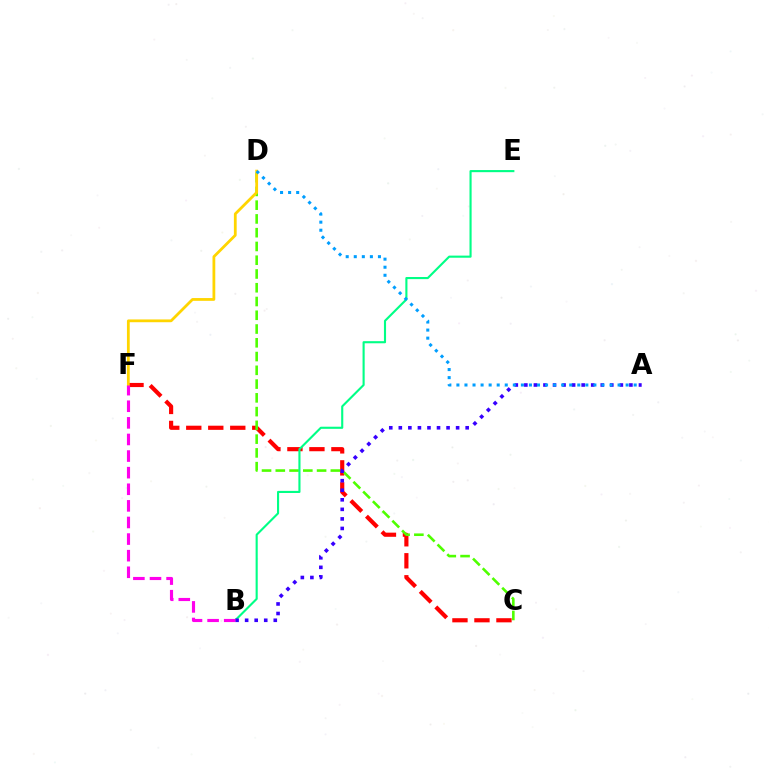{('C', 'F'): [{'color': '#ff0000', 'line_style': 'dashed', 'thickness': 2.99}], ('C', 'D'): [{'color': '#4fff00', 'line_style': 'dashed', 'thickness': 1.87}], ('B', 'E'): [{'color': '#00ff86', 'line_style': 'solid', 'thickness': 1.53}], ('D', 'F'): [{'color': '#ffd500', 'line_style': 'solid', 'thickness': 2.0}], ('A', 'B'): [{'color': '#3700ff', 'line_style': 'dotted', 'thickness': 2.59}], ('B', 'F'): [{'color': '#ff00ed', 'line_style': 'dashed', 'thickness': 2.26}], ('A', 'D'): [{'color': '#009eff', 'line_style': 'dotted', 'thickness': 2.19}]}